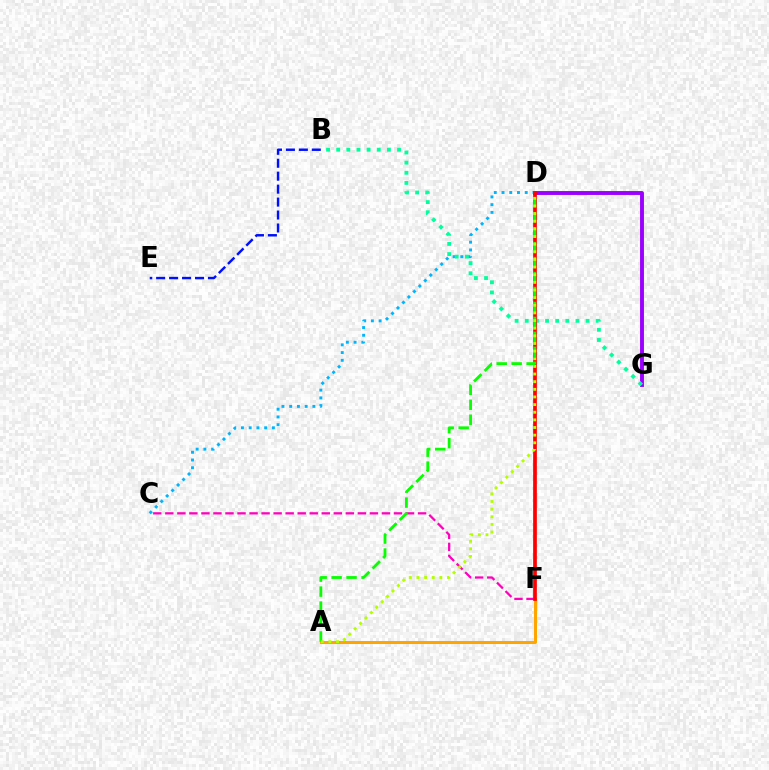{('D', 'G'): [{'color': '#9b00ff', 'line_style': 'solid', 'thickness': 2.81}], ('C', 'D'): [{'color': '#00b5ff', 'line_style': 'dotted', 'thickness': 2.1}], ('C', 'F'): [{'color': '#ff00bd', 'line_style': 'dashed', 'thickness': 1.63}], ('B', 'G'): [{'color': '#00ff9d', 'line_style': 'dotted', 'thickness': 2.76}], ('A', 'F'): [{'color': '#ffa500', 'line_style': 'solid', 'thickness': 2.16}], ('D', 'F'): [{'color': '#ff0000', 'line_style': 'solid', 'thickness': 2.67}], ('A', 'D'): [{'color': '#08ff00', 'line_style': 'dashed', 'thickness': 2.03}, {'color': '#b3ff00', 'line_style': 'dotted', 'thickness': 2.08}], ('B', 'E'): [{'color': '#0010ff', 'line_style': 'dashed', 'thickness': 1.76}]}